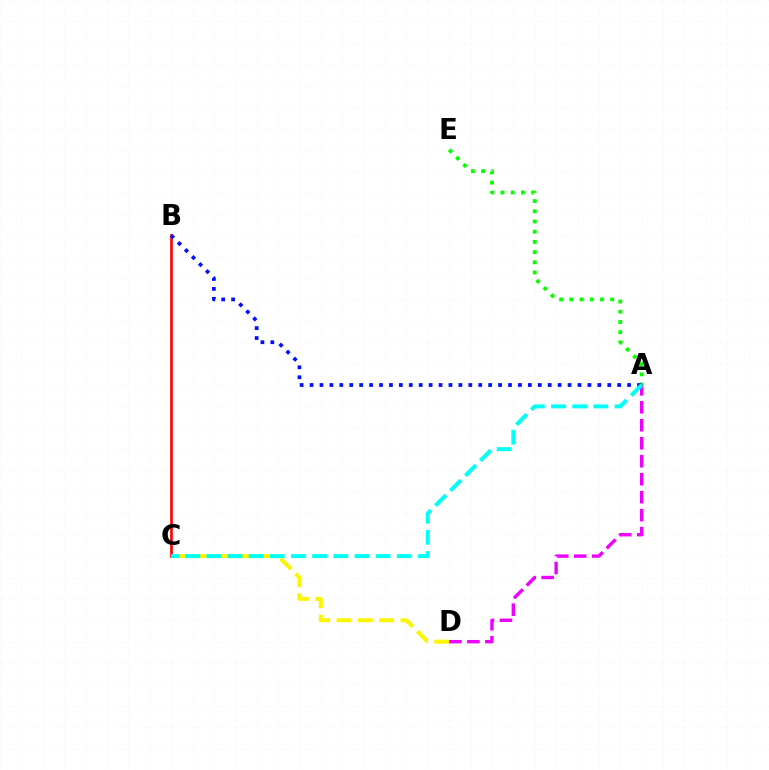{('A', 'E'): [{'color': '#08ff00', 'line_style': 'dotted', 'thickness': 2.77}], ('C', 'D'): [{'color': '#fcf500', 'line_style': 'dashed', 'thickness': 2.9}], ('B', 'C'): [{'color': '#ff0000', 'line_style': 'solid', 'thickness': 1.9}], ('A', 'D'): [{'color': '#ee00ff', 'line_style': 'dashed', 'thickness': 2.44}], ('A', 'B'): [{'color': '#0010ff', 'line_style': 'dotted', 'thickness': 2.7}], ('A', 'C'): [{'color': '#00fff6', 'line_style': 'dashed', 'thickness': 2.87}]}